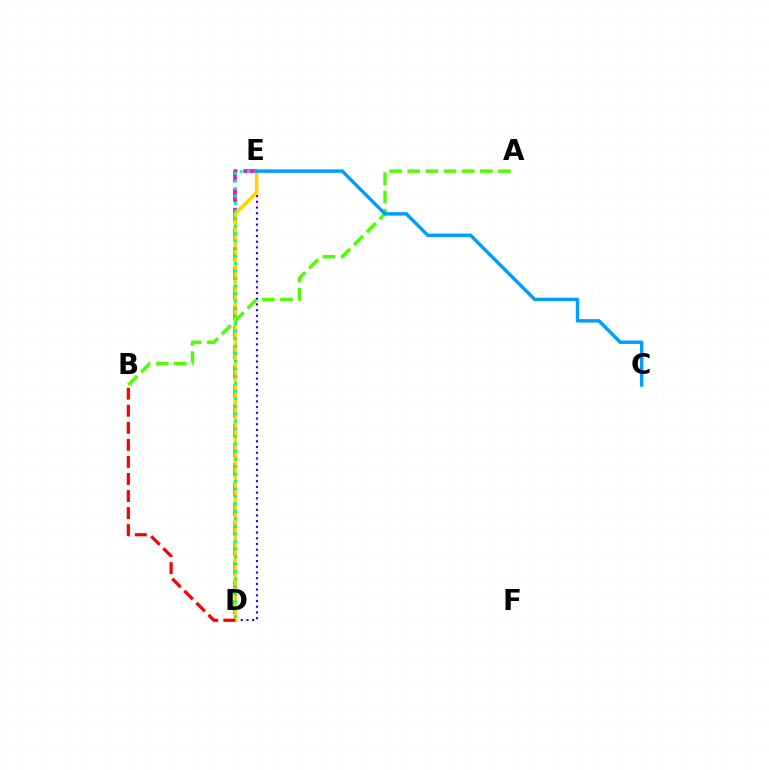{('D', 'E'): [{'color': '#3700ff', 'line_style': 'dotted', 'thickness': 1.55}, {'color': '#ff00ed', 'line_style': 'dashed', 'thickness': 2.67}, {'color': '#ffd500', 'line_style': 'solid', 'thickness': 2.53}, {'color': '#00ff86', 'line_style': 'dotted', 'thickness': 2.04}], ('A', 'B'): [{'color': '#4fff00', 'line_style': 'dashed', 'thickness': 2.47}], ('B', 'D'): [{'color': '#ff0000', 'line_style': 'dashed', 'thickness': 2.32}], ('C', 'E'): [{'color': '#009eff', 'line_style': 'solid', 'thickness': 2.49}]}